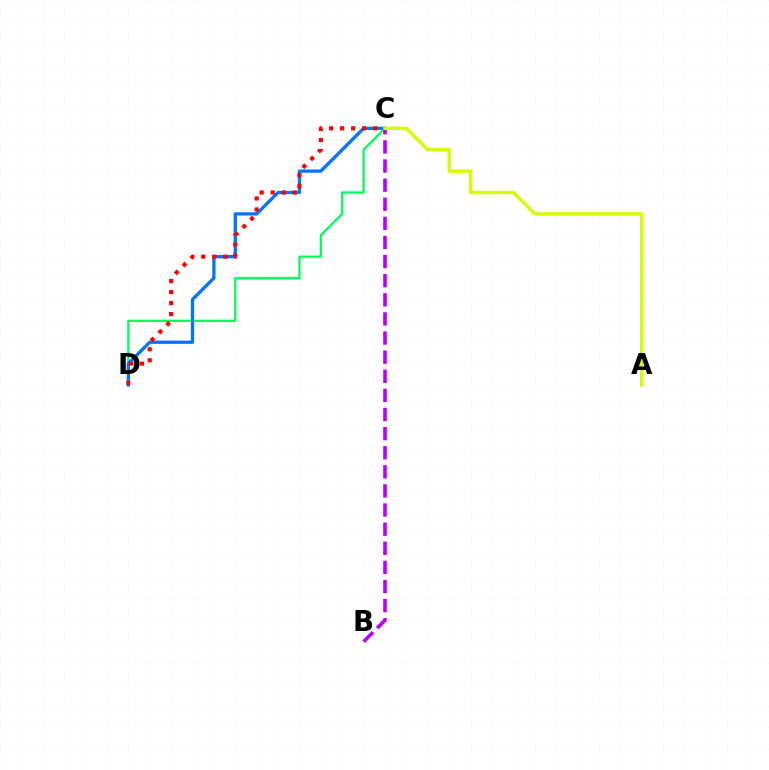{('C', 'D'): [{'color': '#00ff5c', 'line_style': 'solid', 'thickness': 1.66}, {'color': '#0074ff', 'line_style': 'solid', 'thickness': 2.36}, {'color': '#ff0000', 'line_style': 'dotted', 'thickness': 2.99}], ('B', 'C'): [{'color': '#b900ff', 'line_style': 'dashed', 'thickness': 2.6}], ('A', 'C'): [{'color': '#d1ff00', 'line_style': 'solid', 'thickness': 2.45}]}